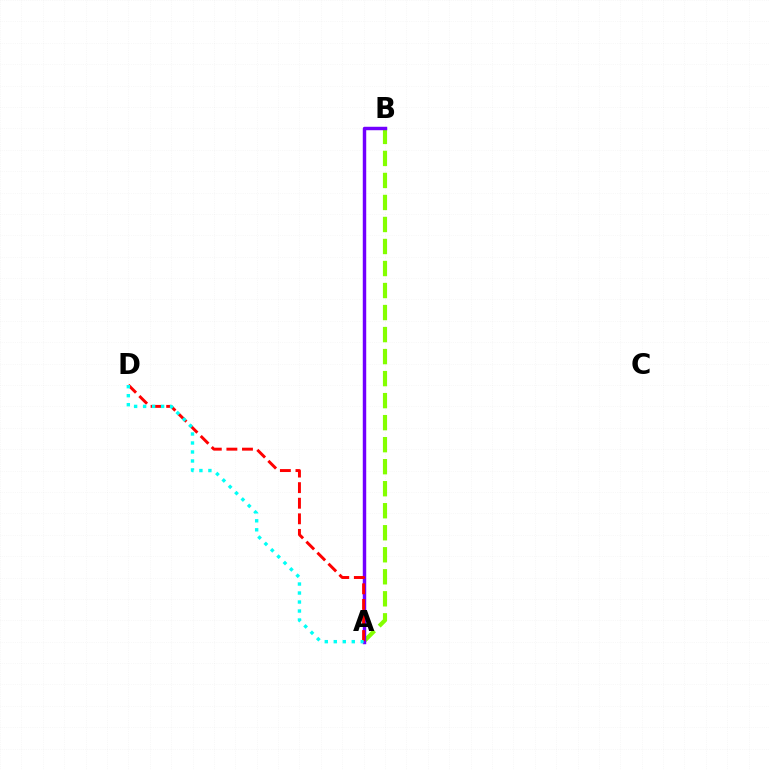{('A', 'B'): [{'color': '#84ff00', 'line_style': 'dashed', 'thickness': 2.99}, {'color': '#7200ff', 'line_style': 'solid', 'thickness': 2.48}], ('A', 'D'): [{'color': '#ff0000', 'line_style': 'dashed', 'thickness': 2.12}, {'color': '#00fff6', 'line_style': 'dotted', 'thickness': 2.44}]}